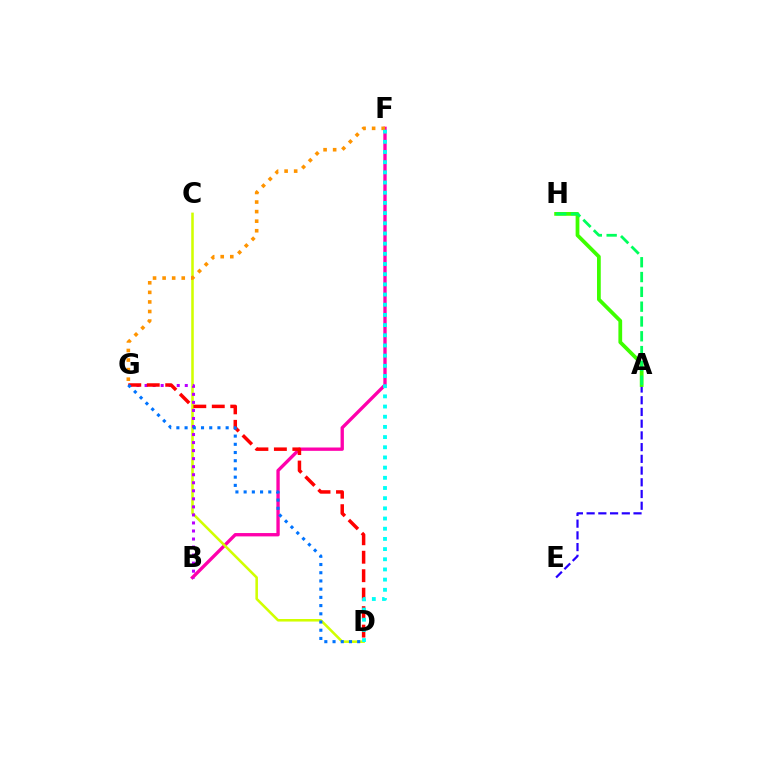{('B', 'F'): [{'color': '#ff00ac', 'line_style': 'solid', 'thickness': 2.4}], ('C', 'D'): [{'color': '#d1ff00', 'line_style': 'solid', 'thickness': 1.84}], ('A', 'E'): [{'color': '#2500ff', 'line_style': 'dashed', 'thickness': 1.59}], ('A', 'H'): [{'color': '#3dff00', 'line_style': 'solid', 'thickness': 2.7}, {'color': '#00ff5c', 'line_style': 'dashed', 'thickness': 2.01}], ('B', 'G'): [{'color': '#b900ff', 'line_style': 'dotted', 'thickness': 2.18}], ('F', 'G'): [{'color': '#ff9400', 'line_style': 'dotted', 'thickness': 2.6}], ('D', 'G'): [{'color': '#ff0000', 'line_style': 'dashed', 'thickness': 2.51}, {'color': '#0074ff', 'line_style': 'dotted', 'thickness': 2.23}], ('D', 'F'): [{'color': '#00fff6', 'line_style': 'dotted', 'thickness': 2.77}]}